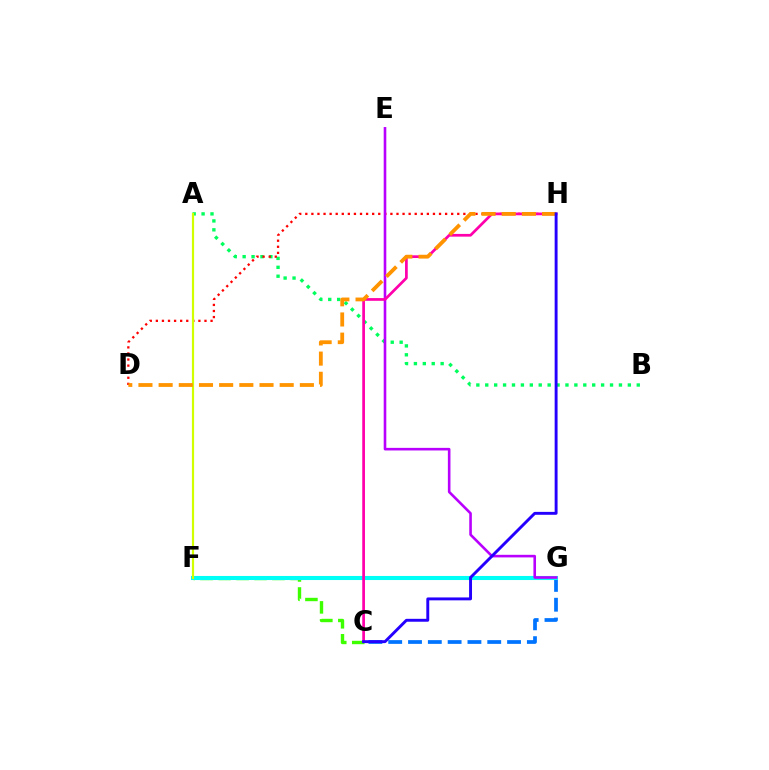{('A', 'B'): [{'color': '#00ff5c', 'line_style': 'dotted', 'thickness': 2.42}], ('D', 'H'): [{'color': '#ff0000', 'line_style': 'dotted', 'thickness': 1.65}, {'color': '#ff9400', 'line_style': 'dashed', 'thickness': 2.74}], ('C', 'G'): [{'color': '#0074ff', 'line_style': 'dashed', 'thickness': 2.69}], ('C', 'F'): [{'color': '#3dff00', 'line_style': 'dashed', 'thickness': 2.44}], ('F', 'G'): [{'color': '#00fff6', 'line_style': 'solid', 'thickness': 2.93}], ('E', 'G'): [{'color': '#b900ff', 'line_style': 'solid', 'thickness': 1.87}], ('C', 'H'): [{'color': '#ff00ac', 'line_style': 'solid', 'thickness': 1.96}, {'color': '#2500ff', 'line_style': 'solid', 'thickness': 2.1}], ('A', 'F'): [{'color': '#d1ff00', 'line_style': 'solid', 'thickness': 1.57}]}